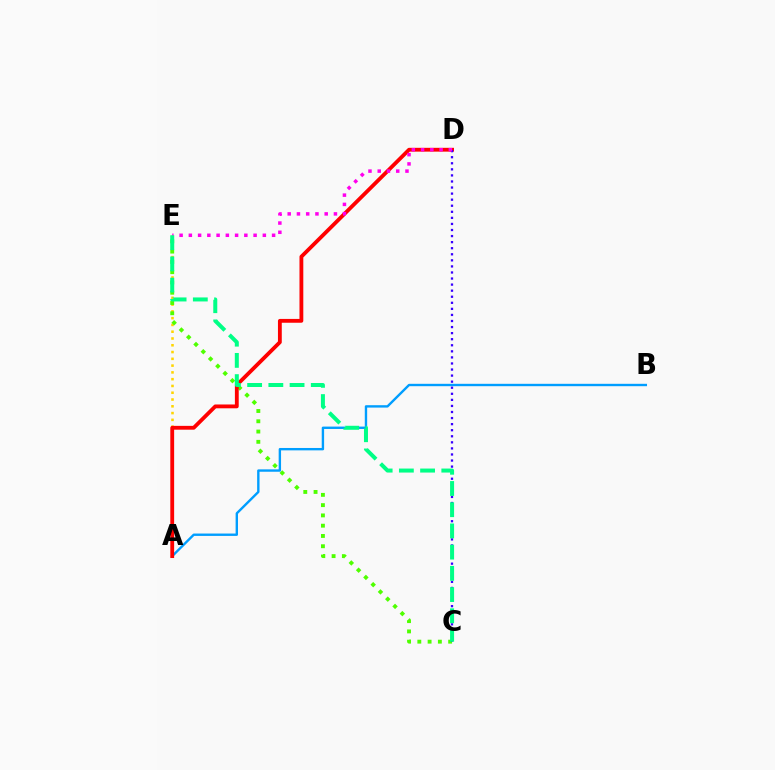{('A', 'E'): [{'color': '#ffd500', 'line_style': 'dotted', 'thickness': 1.84}], ('C', 'E'): [{'color': '#4fff00', 'line_style': 'dotted', 'thickness': 2.79}, {'color': '#00ff86', 'line_style': 'dashed', 'thickness': 2.88}], ('A', 'B'): [{'color': '#009eff', 'line_style': 'solid', 'thickness': 1.72}], ('A', 'D'): [{'color': '#ff0000', 'line_style': 'solid', 'thickness': 2.75}], ('C', 'D'): [{'color': '#3700ff', 'line_style': 'dotted', 'thickness': 1.65}], ('D', 'E'): [{'color': '#ff00ed', 'line_style': 'dotted', 'thickness': 2.51}]}